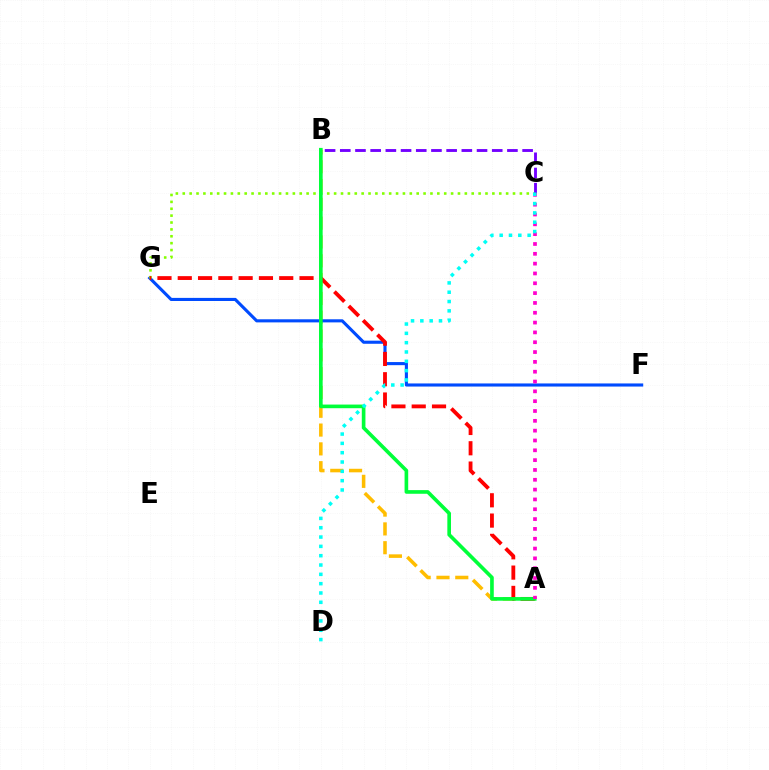{('A', 'B'): [{'color': '#ffbd00', 'line_style': 'dashed', 'thickness': 2.56}, {'color': '#00ff39', 'line_style': 'solid', 'thickness': 2.63}], ('F', 'G'): [{'color': '#004bff', 'line_style': 'solid', 'thickness': 2.24}], ('C', 'G'): [{'color': '#84ff00', 'line_style': 'dotted', 'thickness': 1.87}], ('B', 'C'): [{'color': '#7200ff', 'line_style': 'dashed', 'thickness': 2.06}], ('A', 'G'): [{'color': '#ff0000', 'line_style': 'dashed', 'thickness': 2.76}], ('A', 'C'): [{'color': '#ff00cf', 'line_style': 'dotted', 'thickness': 2.67}], ('C', 'D'): [{'color': '#00fff6', 'line_style': 'dotted', 'thickness': 2.53}]}